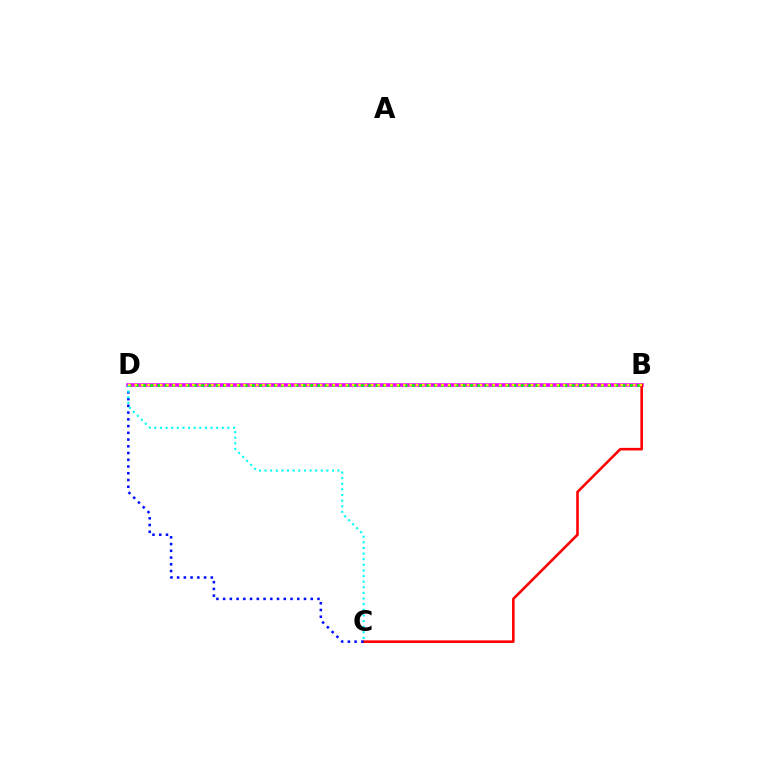{('B', 'D'): [{'color': '#ee00ff', 'line_style': 'solid', 'thickness': 2.56}, {'color': '#08ff00', 'line_style': 'dotted', 'thickness': 1.97}, {'color': '#fcf500', 'line_style': 'dotted', 'thickness': 1.74}], ('B', 'C'): [{'color': '#ff0000', 'line_style': 'solid', 'thickness': 1.87}], ('C', 'D'): [{'color': '#0010ff', 'line_style': 'dotted', 'thickness': 1.83}, {'color': '#00fff6', 'line_style': 'dotted', 'thickness': 1.53}]}